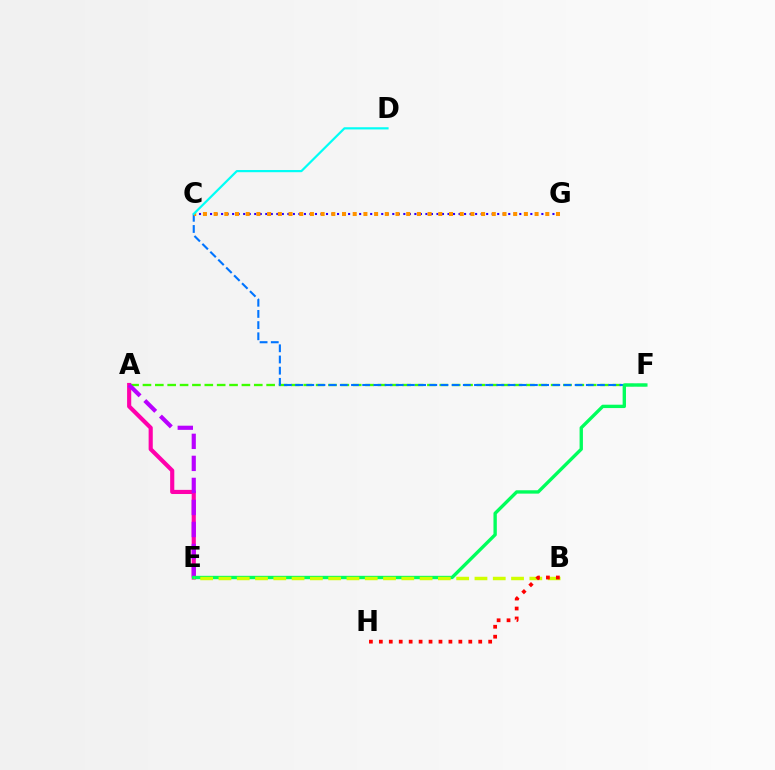{('A', 'E'): [{'color': '#ff00ac', 'line_style': 'solid', 'thickness': 2.98}, {'color': '#b900ff', 'line_style': 'dashed', 'thickness': 2.99}], ('A', 'F'): [{'color': '#3dff00', 'line_style': 'dashed', 'thickness': 1.68}], ('C', 'F'): [{'color': '#0074ff', 'line_style': 'dashed', 'thickness': 1.52}], ('E', 'F'): [{'color': '#00ff5c', 'line_style': 'solid', 'thickness': 2.42}], ('B', 'E'): [{'color': '#d1ff00', 'line_style': 'dashed', 'thickness': 2.48}], ('C', 'G'): [{'color': '#2500ff', 'line_style': 'dotted', 'thickness': 1.5}, {'color': '#ff9400', 'line_style': 'dotted', 'thickness': 2.91}], ('C', 'D'): [{'color': '#00fff6', 'line_style': 'solid', 'thickness': 1.58}], ('B', 'H'): [{'color': '#ff0000', 'line_style': 'dotted', 'thickness': 2.7}]}